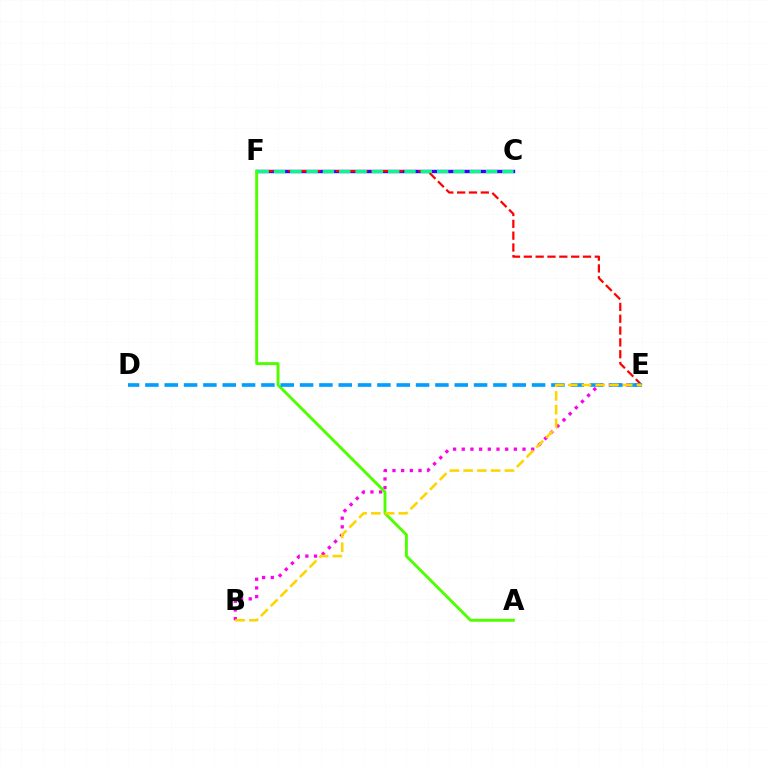{('B', 'E'): [{'color': '#ff00ed', 'line_style': 'dotted', 'thickness': 2.36}, {'color': '#ffd500', 'line_style': 'dashed', 'thickness': 1.87}], ('C', 'F'): [{'color': '#3700ff', 'line_style': 'solid', 'thickness': 2.46}, {'color': '#00ff86', 'line_style': 'dashed', 'thickness': 2.22}], ('E', 'F'): [{'color': '#ff0000', 'line_style': 'dashed', 'thickness': 1.61}], ('A', 'F'): [{'color': '#4fff00', 'line_style': 'solid', 'thickness': 2.1}], ('D', 'E'): [{'color': '#009eff', 'line_style': 'dashed', 'thickness': 2.63}]}